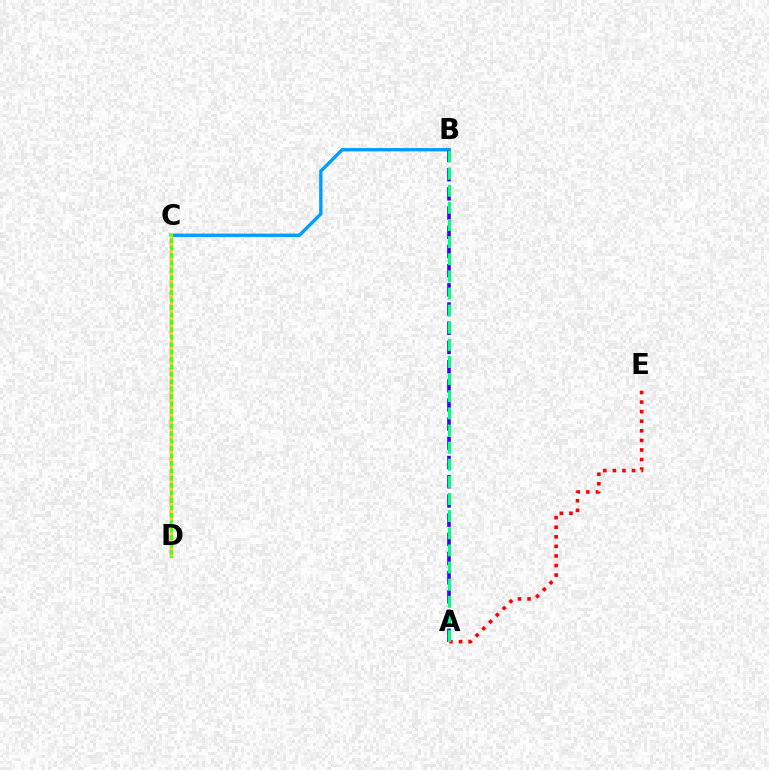{('B', 'C'): [{'color': '#009eff', 'line_style': 'solid', 'thickness': 2.41}], ('C', 'D'): [{'color': '#ff00ed', 'line_style': 'dashed', 'thickness': 1.74}, {'color': '#4fff00', 'line_style': 'solid', 'thickness': 2.28}, {'color': '#ffd500', 'line_style': 'dotted', 'thickness': 2.02}], ('A', 'B'): [{'color': '#3700ff', 'line_style': 'dashed', 'thickness': 2.61}, {'color': '#00ff86', 'line_style': 'dashed', 'thickness': 2.33}], ('A', 'E'): [{'color': '#ff0000', 'line_style': 'dotted', 'thickness': 2.6}]}